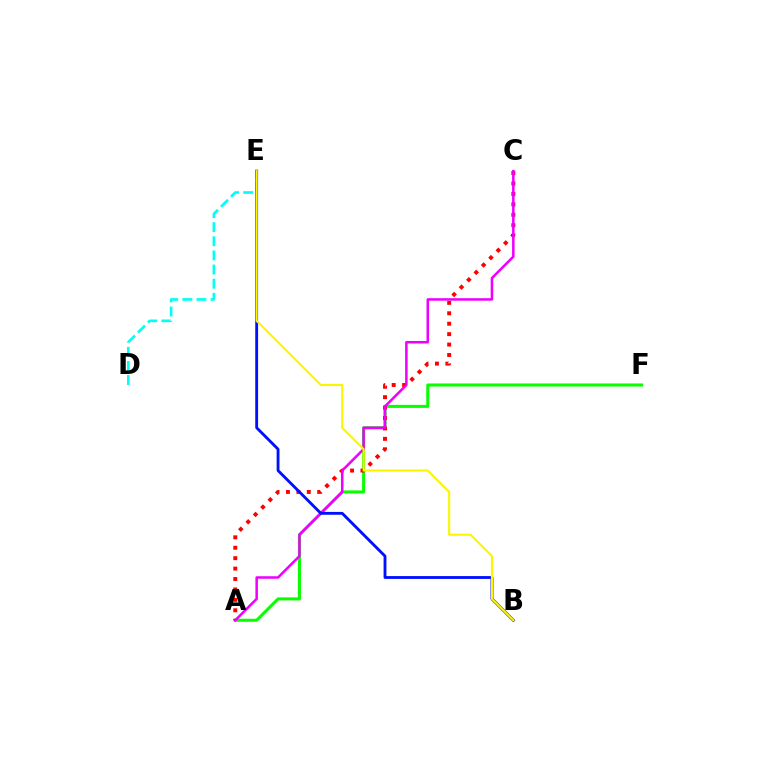{('A', 'F'): [{'color': '#08ff00', 'line_style': 'solid', 'thickness': 2.19}], ('A', 'C'): [{'color': '#ff0000', 'line_style': 'dotted', 'thickness': 2.83}, {'color': '#ee00ff', 'line_style': 'solid', 'thickness': 1.82}], ('D', 'E'): [{'color': '#00fff6', 'line_style': 'dashed', 'thickness': 1.92}], ('B', 'E'): [{'color': '#0010ff', 'line_style': 'solid', 'thickness': 2.05}, {'color': '#fcf500', 'line_style': 'solid', 'thickness': 1.53}]}